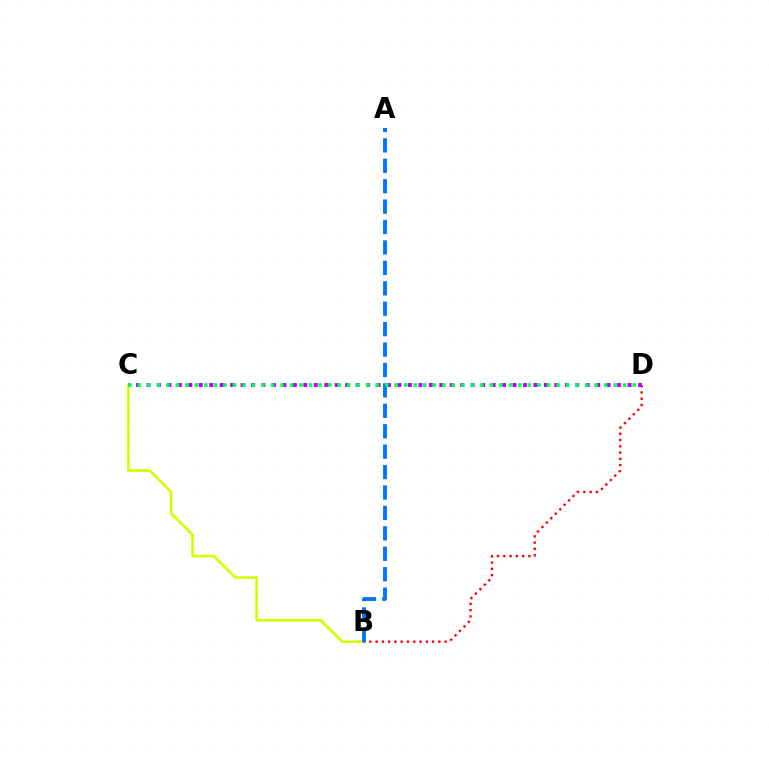{('B', 'C'): [{'color': '#d1ff00', 'line_style': 'solid', 'thickness': 1.87}], ('B', 'D'): [{'color': '#ff0000', 'line_style': 'dotted', 'thickness': 1.7}], ('C', 'D'): [{'color': '#b900ff', 'line_style': 'dotted', 'thickness': 2.84}, {'color': '#00ff5c', 'line_style': 'dotted', 'thickness': 2.59}], ('A', 'B'): [{'color': '#0074ff', 'line_style': 'dashed', 'thickness': 2.77}]}